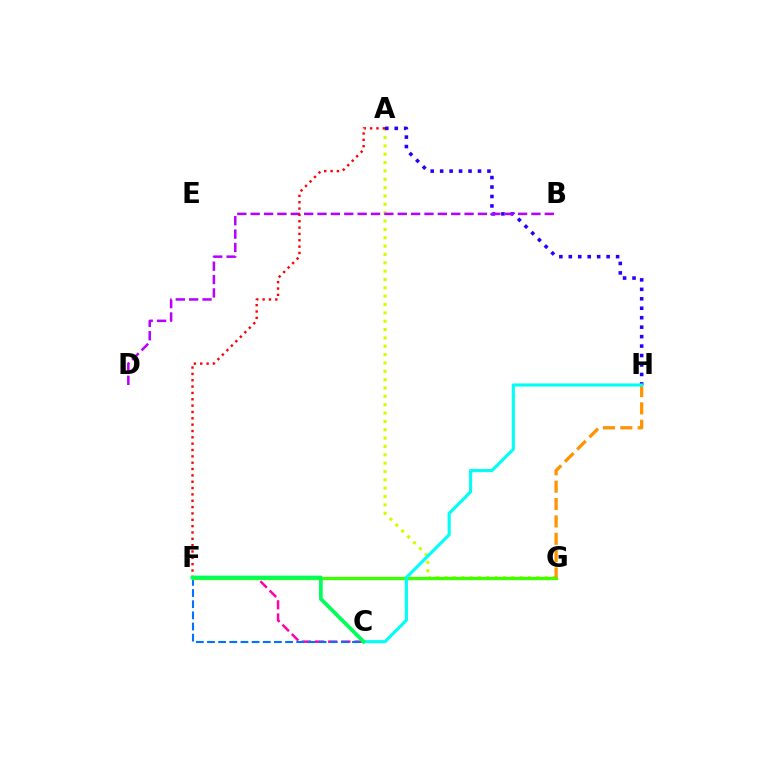{('C', 'F'): [{'color': '#ff00ac', 'line_style': 'dashed', 'thickness': 1.79}, {'color': '#0074ff', 'line_style': 'dashed', 'thickness': 1.52}, {'color': '#00ff5c', 'line_style': 'solid', 'thickness': 2.71}], ('A', 'G'): [{'color': '#d1ff00', 'line_style': 'dotted', 'thickness': 2.27}], ('F', 'G'): [{'color': '#3dff00', 'line_style': 'solid', 'thickness': 2.37}], ('G', 'H'): [{'color': '#ff9400', 'line_style': 'dashed', 'thickness': 2.36}], ('A', 'H'): [{'color': '#2500ff', 'line_style': 'dotted', 'thickness': 2.57}], ('B', 'D'): [{'color': '#b900ff', 'line_style': 'dashed', 'thickness': 1.82}], ('A', 'F'): [{'color': '#ff0000', 'line_style': 'dotted', 'thickness': 1.72}], ('C', 'H'): [{'color': '#00fff6', 'line_style': 'solid', 'thickness': 2.25}]}